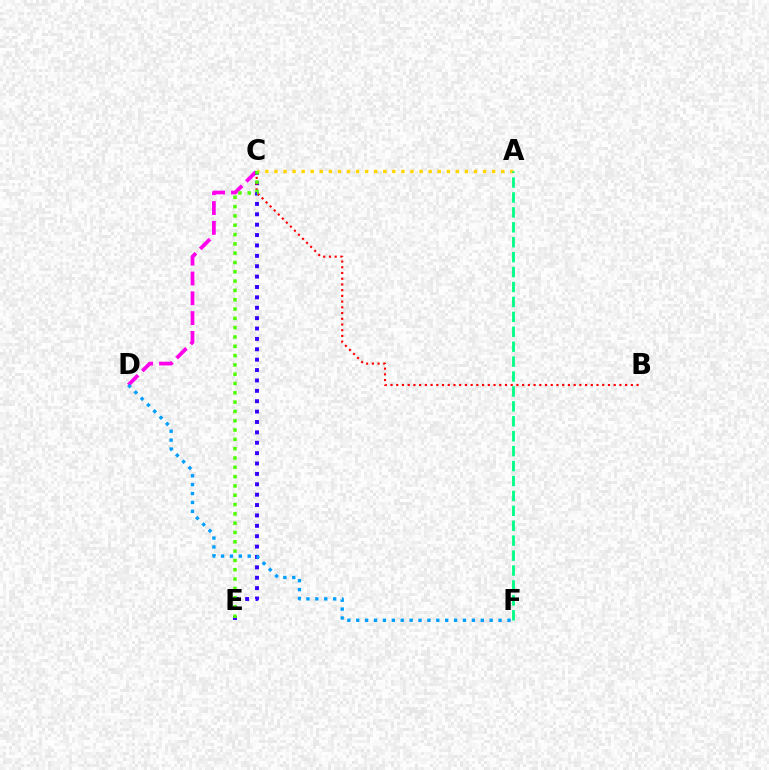{('C', 'D'): [{'color': '#ff00ed', 'line_style': 'dashed', 'thickness': 2.69}], ('C', 'E'): [{'color': '#3700ff', 'line_style': 'dotted', 'thickness': 2.82}, {'color': '#4fff00', 'line_style': 'dotted', 'thickness': 2.53}], ('A', 'C'): [{'color': '#ffd500', 'line_style': 'dotted', 'thickness': 2.46}], ('B', 'C'): [{'color': '#ff0000', 'line_style': 'dotted', 'thickness': 1.55}], ('D', 'F'): [{'color': '#009eff', 'line_style': 'dotted', 'thickness': 2.42}], ('A', 'F'): [{'color': '#00ff86', 'line_style': 'dashed', 'thickness': 2.03}]}